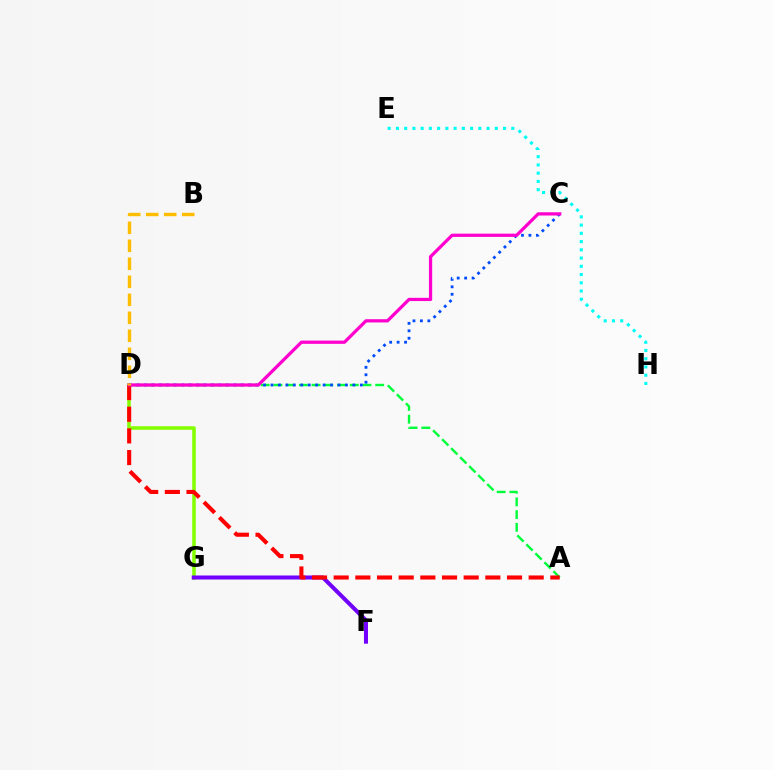{('D', 'G'): [{'color': '#84ff00', 'line_style': 'solid', 'thickness': 2.56}], ('A', 'D'): [{'color': '#00ff39', 'line_style': 'dashed', 'thickness': 1.73}, {'color': '#ff0000', 'line_style': 'dashed', 'thickness': 2.94}], ('F', 'G'): [{'color': '#7200ff', 'line_style': 'solid', 'thickness': 2.89}], ('C', 'D'): [{'color': '#004bff', 'line_style': 'dotted', 'thickness': 2.02}, {'color': '#ff00cf', 'line_style': 'solid', 'thickness': 2.34}], ('E', 'H'): [{'color': '#00fff6', 'line_style': 'dotted', 'thickness': 2.24}], ('B', 'D'): [{'color': '#ffbd00', 'line_style': 'dashed', 'thickness': 2.45}]}